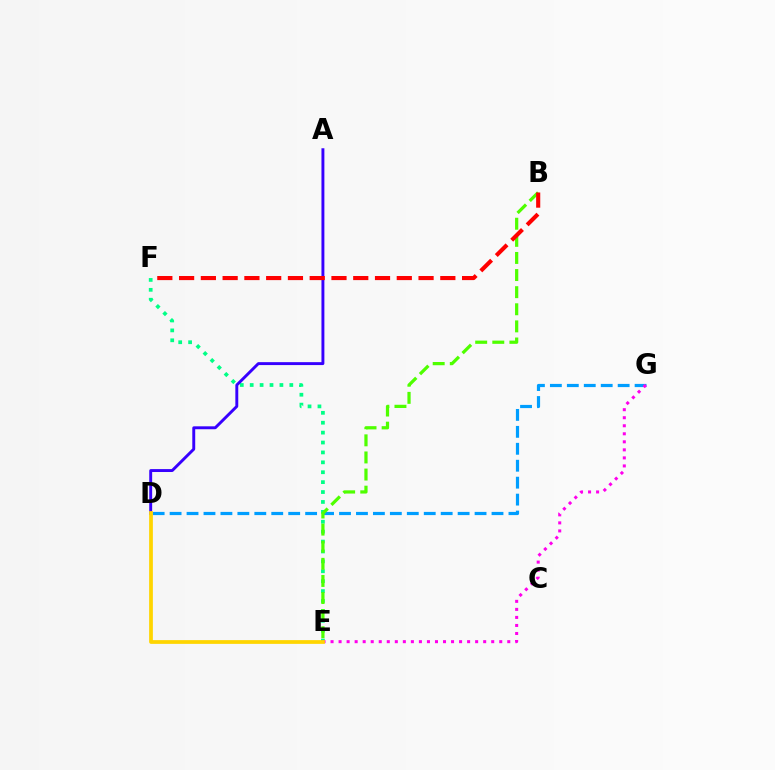{('E', 'F'): [{'color': '#00ff86', 'line_style': 'dotted', 'thickness': 2.69}], ('D', 'G'): [{'color': '#009eff', 'line_style': 'dashed', 'thickness': 2.3}], ('A', 'D'): [{'color': '#3700ff', 'line_style': 'solid', 'thickness': 2.1}], ('E', 'G'): [{'color': '#ff00ed', 'line_style': 'dotted', 'thickness': 2.18}], ('D', 'E'): [{'color': '#ffd500', 'line_style': 'solid', 'thickness': 2.7}], ('B', 'E'): [{'color': '#4fff00', 'line_style': 'dashed', 'thickness': 2.32}], ('B', 'F'): [{'color': '#ff0000', 'line_style': 'dashed', 'thickness': 2.96}]}